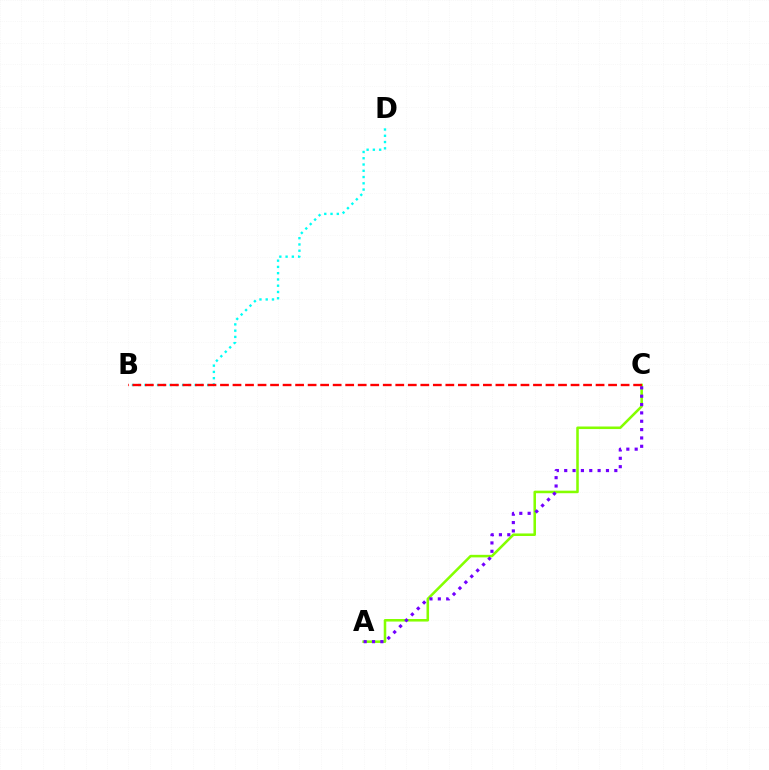{('A', 'C'): [{'color': '#84ff00', 'line_style': 'solid', 'thickness': 1.84}, {'color': '#7200ff', 'line_style': 'dotted', 'thickness': 2.27}], ('B', 'D'): [{'color': '#00fff6', 'line_style': 'dotted', 'thickness': 1.7}], ('B', 'C'): [{'color': '#ff0000', 'line_style': 'dashed', 'thickness': 1.7}]}